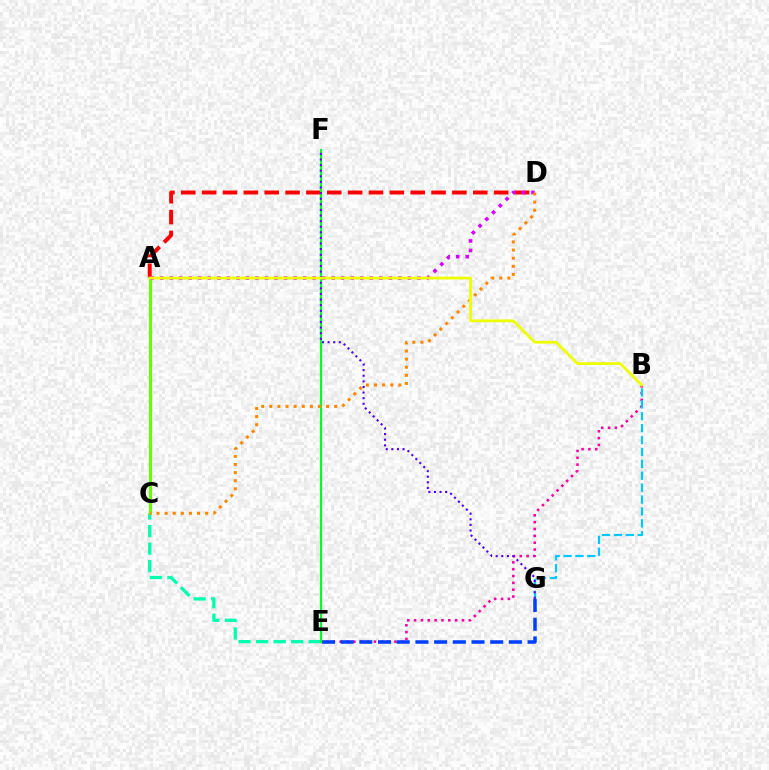{('B', 'E'): [{'color': '#ff00a0', 'line_style': 'dotted', 'thickness': 1.86}], ('B', 'G'): [{'color': '#00c7ff', 'line_style': 'dashed', 'thickness': 1.62}], ('C', 'E'): [{'color': '#00ffaf', 'line_style': 'dashed', 'thickness': 2.38}], ('E', 'G'): [{'color': '#003fff', 'line_style': 'dashed', 'thickness': 2.54}], ('A', 'D'): [{'color': '#ff0000', 'line_style': 'dashed', 'thickness': 2.83}, {'color': '#d600ff', 'line_style': 'dotted', 'thickness': 2.59}], ('A', 'C'): [{'color': '#66ff00', 'line_style': 'solid', 'thickness': 2.21}], ('E', 'F'): [{'color': '#00ff27', 'line_style': 'solid', 'thickness': 1.56}], ('C', 'D'): [{'color': '#ff8800', 'line_style': 'dotted', 'thickness': 2.2}], ('F', 'G'): [{'color': '#4f00ff', 'line_style': 'dotted', 'thickness': 1.52}], ('A', 'B'): [{'color': '#eeff00', 'line_style': 'solid', 'thickness': 2.0}]}